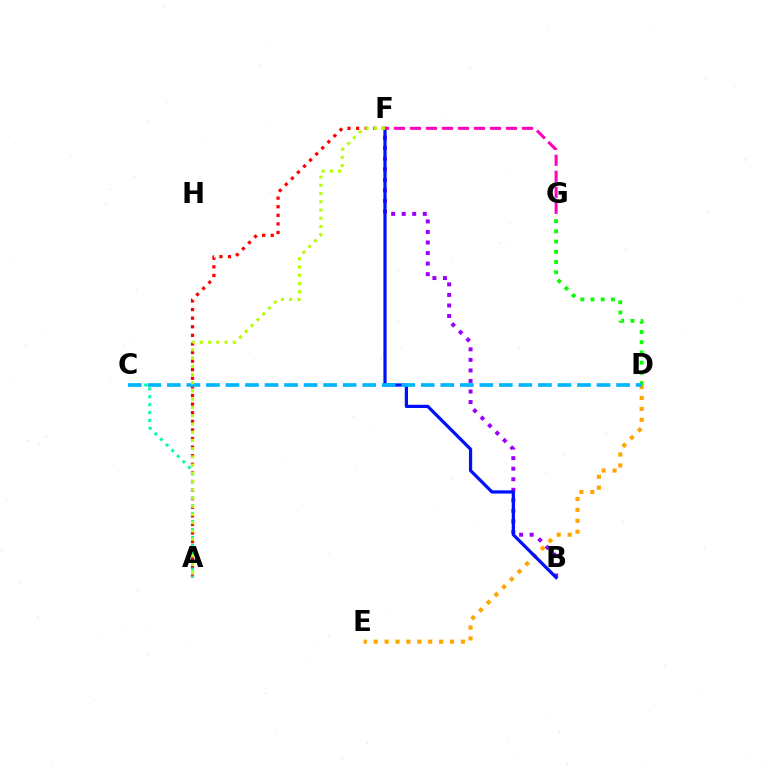{('D', 'E'): [{'color': '#ffa500', 'line_style': 'dotted', 'thickness': 2.96}], ('B', 'F'): [{'color': '#9b00ff', 'line_style': 'dotted', 'thickness': 2.86}, {'color': '#0010ff', 'line_style': 'solid', 'thickness': 2.32}], ('D', 'G'): [{'color': '#08ff00', 'line_style': 'dotted', 'thickness': 2.78}], ('F', 'G'): [{'color': '#ff00bd', 'line_style': 'dashed', 'thickness': 2.17}], ('A', 'F'): [{'color': '#ff0000', 'line_style': 'dotted', 'thickness': 2.34}, {'color': '#b3ff00', 'line_style': 'dotted', 'thickness': 2.24}], ('A', 'C'): [{'color': '#00ff9d', 'line_style': 'dotted', 'thickness': 2.15}], ('C', 'D'): [{'color': '#00b5ff', 'line_style': 'dashed', 'thickness': 2.65}]}